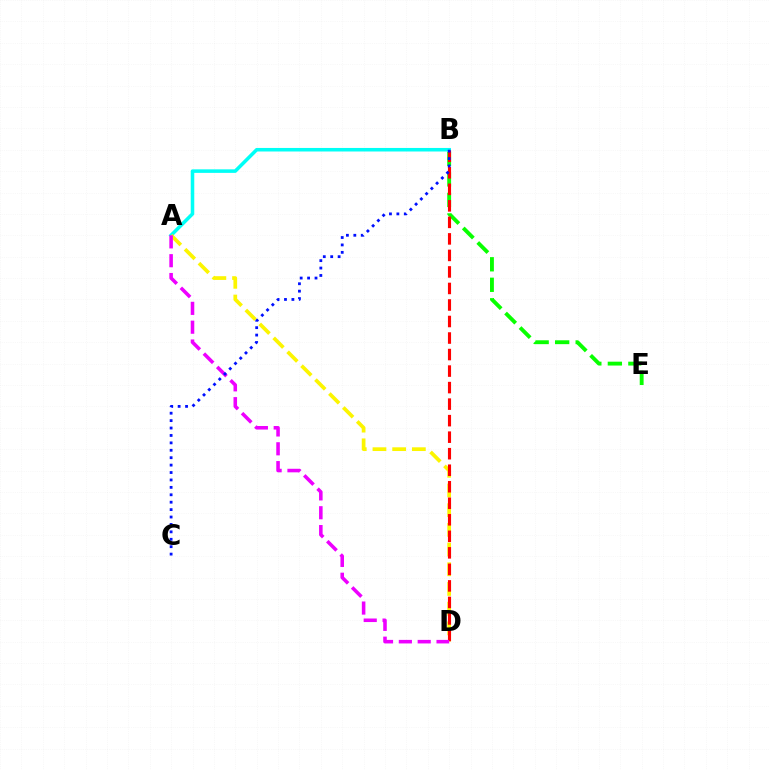{('B', 'E'): [{'color': '#08ff00', 'line_style': 'dashed', 'thickness': 2.79}], ('A', 'B'): [{'color': '#00fff6', 'line_style': 'solid', 'thickness': 2.55}], ('A', 'D'): [{'color': '#fcf500', 'line_style': 'dashed', 'thickness': 2.68}, {'color': '#ee00ff', 'line_style': 'dashed', 'thickness': 2.56}], ('B', 'D'): [{'color': '#ff0000', 'line_style': 'dashed', 'thickness': 2.24}], ('B', 'C'): [{'color': '#0010ff', 'line_style': 'dotted', 'thickness': 2.02}]}